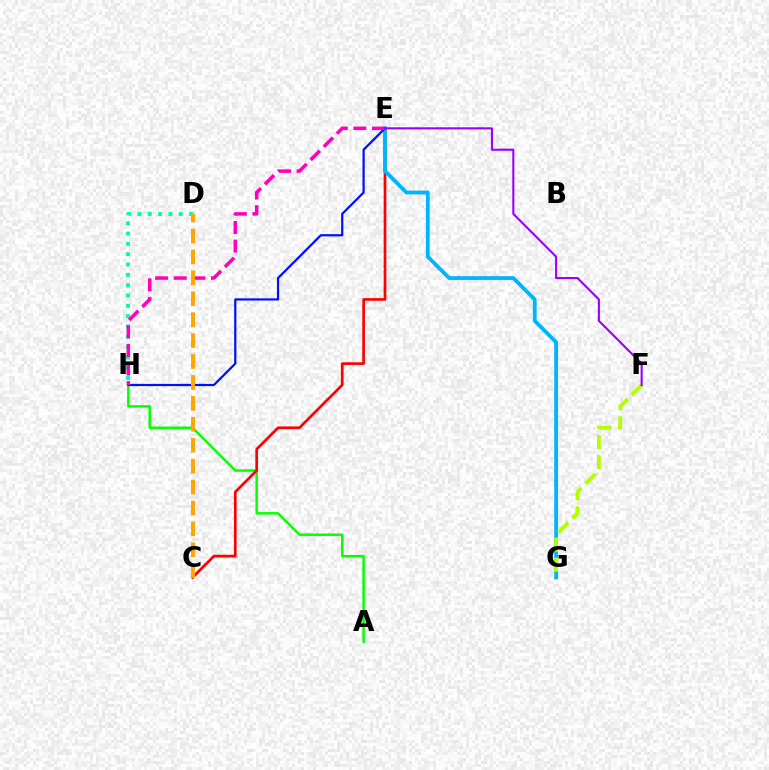{('D', 'H'): [{'color': '#00ff9d', 'line_style': 'dotted', 'thickness': 2.8}], ('A', 'H'): [{'color': '#08ff00', 'line_style': 'solid', 'thickness': 1.79}], ('C', 'E'): [{'color': '#ff0000', 'line_style': 'solid', 'thickness': 1.92}], ('E', 'G'): [{'color': '#00b5ff', 'line_style': 'solid', 'thickness': 2.74}], ('E', 'H'): [{'color': '#0010ff', 'line_style': 'solid', 'thickness': 1.6}, {'color': '#ff00bd', 'line_style': 'dashed', 'thickness': 2.53}], ('F', 'G'): [{'color': '#b3ff00', 'line_style': 'dashed', 'thickness': 2.72}], ('E', 'F'): [{'color': '#9b00ff', 'line_style': 'solid', 'thickness': 1.51}], ('C', 'D'): [{'color': '#ffa500', 'line_style': 'dashed', 'thickness': 2.84}]}